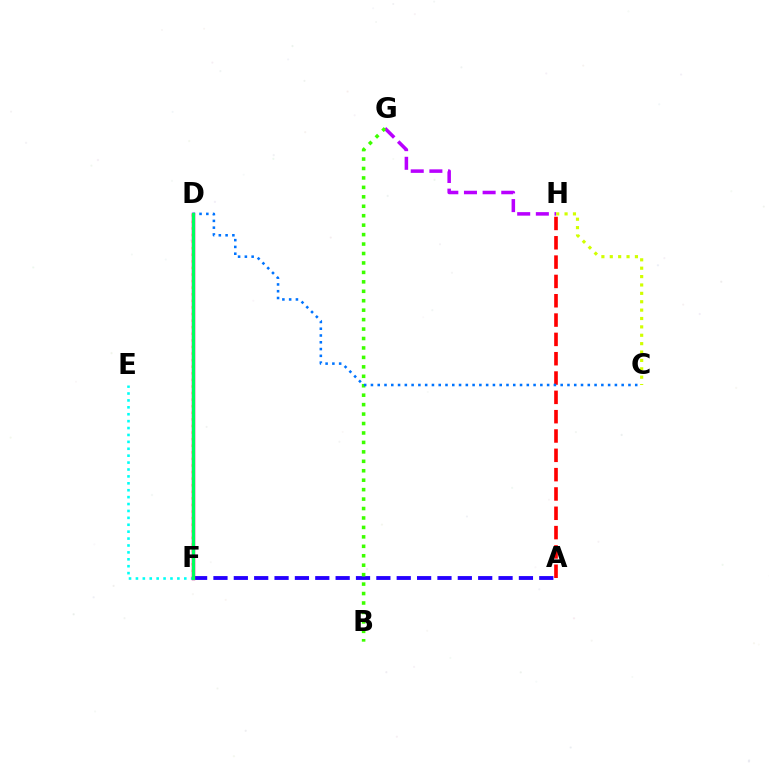{('D', 'F'): [{'color': '#ff9400', 'line_style': 'dotted', 'thickness': 1.79}, {'color': '#ff00ac', 'line_style': 'solid', 'thickness': 2.52}, {'color': '#00ff5c', 'line_style': 'solid', 'thickness': 2.28}], ('A', 'F'): [{'color': '#2500ff', 'line_style': 'dashed', 'thickness': 2.77}], ('G', 'H'): [{'color': '#b900ff', 'line_style': 'dashed', 'thickness': 2.53}], ('E', 'F'): [{'color': '#00fff6', 'line_style': 'dotted', 'thickness': 1.88}], ('C', 'H'): [{'color': '#d1ff00', 'line_style': 'dotted', 'thickness': 2.28}], ('B', 'G'): [{'color': '#3dff00', 'line_style': 'dotted', 'thickness': 2.57}], ('A', 'H'): [{'color': '#ff0000', 'line_style': 'dashed', 'thickness': 2.62}], ('C', 'D'): [{'color': '#0074ff', 'line_style': 'dotted', 'thickness': 1.84}]}